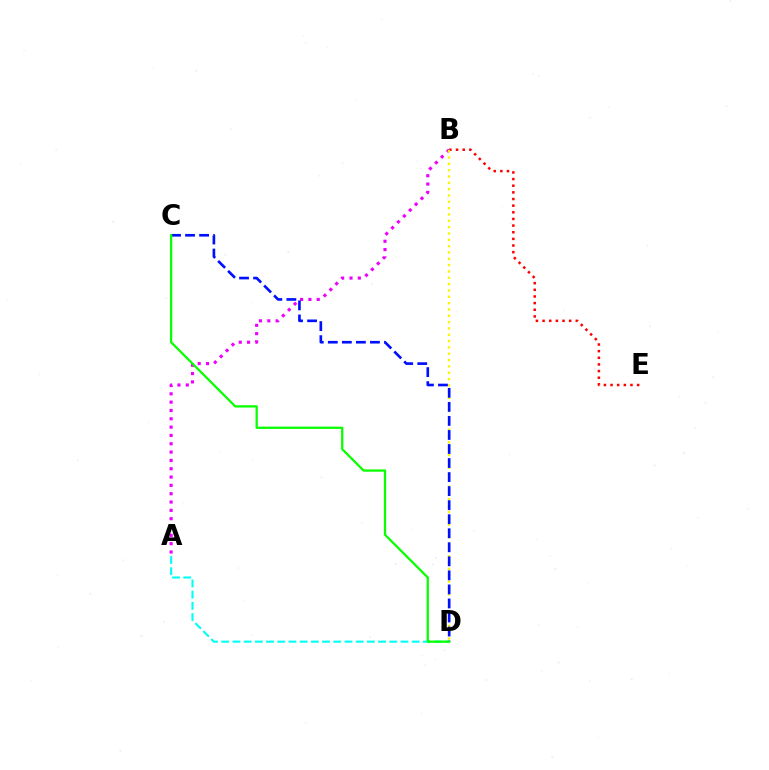{('A', 'D'): [{'color': '#00fff6', 'line_style': 'dashed', 'thickness': 1.52}], ('B', 'E'): [{'color': '#ff0000', 'line_style': 'dotted', 'thickness': 1.81}], ('A', 'B'): [{'color': '#ee00ff', 'line_style': 'dotted', 'thickness': 2.26}], ('B', 'D'): [{'color': '#fcf500', 'line_style': 'dotted', 'thickness': 1.72}], ('C', 'D'): [{'color': '#0010ff', 'line_style': 'dashed', 'thickness': 1.91}, {'color': '#08ff00', 'line_style': 'solid', 'thickness': 1.63}]}